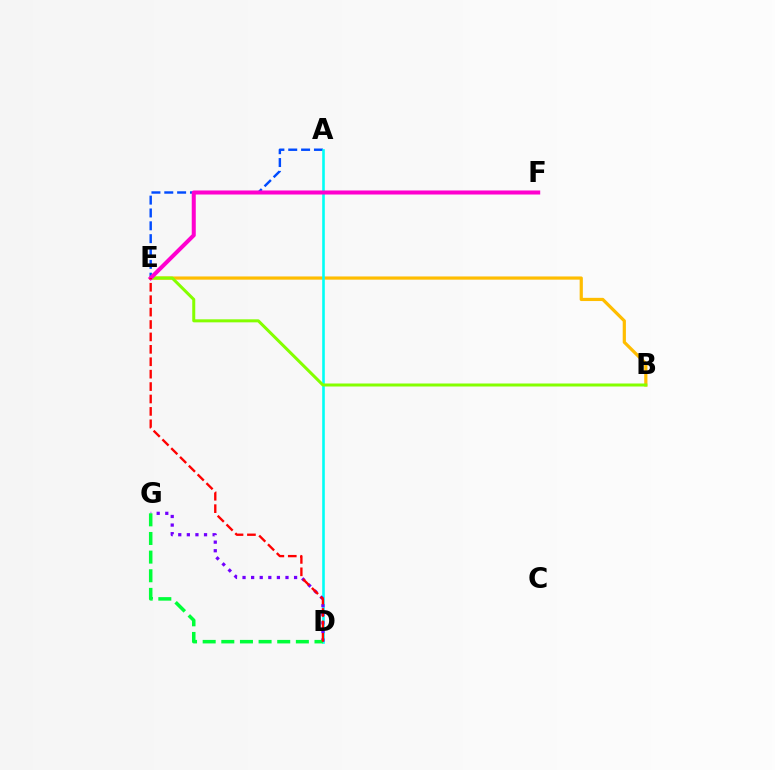{('A', 'E'): [{'color': '#004bff', 'line_style': 'dashed', 'thickness': 1.75}], ('B', 'E'): [{'color': '#ffbd00', 'line_style': 'solid', 'thickness': 2.31}, {'color': '#84ff00', 'line_style': 'solid', 'thickness': 2.17}], ('A', 'D'): [{'color': '#00fff6', 'line_style': 'solid', 'thickness': 1.88}], ('D', 'G'): [{'color': '#7200ff', 'line_style': 'dotted', 'thickness': 2.33}, {'color': '#00ff39', 'line_style': 'dashed', 'thickness': 2.53}], ('E', 'F'): [{'color': '#ff00cf', 'line_style': 'solid', 'thickness': 2.9}], ('D', 'E'): [{'color': '#ff0000', 'line_style': 'dashed', 'thickness': 1.69}]}